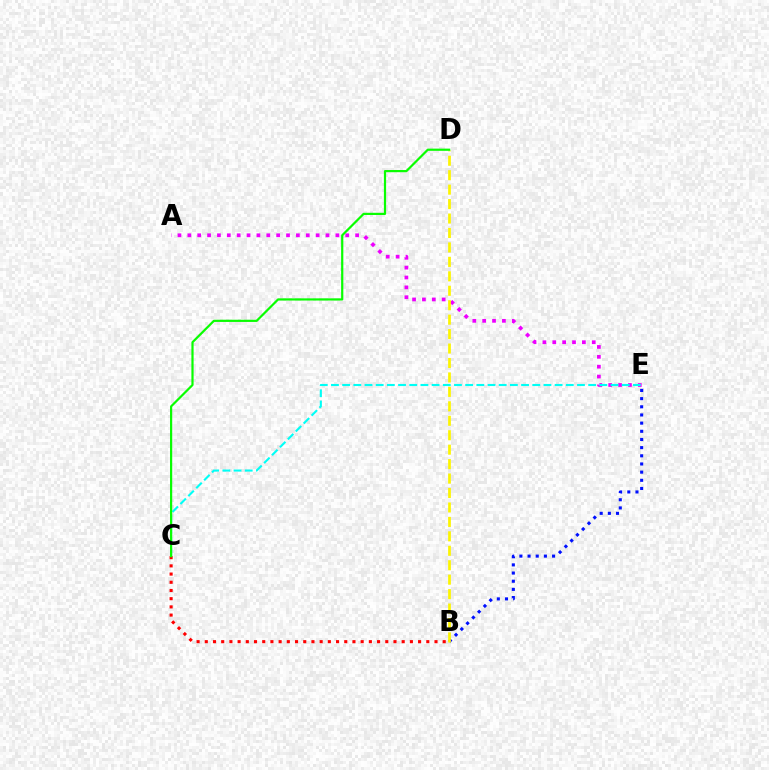{('B', 'C'): [{'color': '#ff0000', 'line_style': 'dotted', 'thickness': 2.23}], ('A', 'E'): [{'color': '#ee00ff', 'line_style': 'dotted', 'thickness': 2.68}], ('B', 'E'): [{'color': '#0010ff', 'line_style': 'dotted', 'thickness': 2.22}], ('B', 'D'): [{'color': '#fcf500', 'line_style': 'dashed', 'thickness': 1.96}], ('C', 'E'): [{'color': '#00fff6', 'line_style': 'dashed', 'thickness': 1.52}], ('C', 'D'): [{'color': '#08ff00', 'line_style': 'solid', 'thickness': 1.59}]}